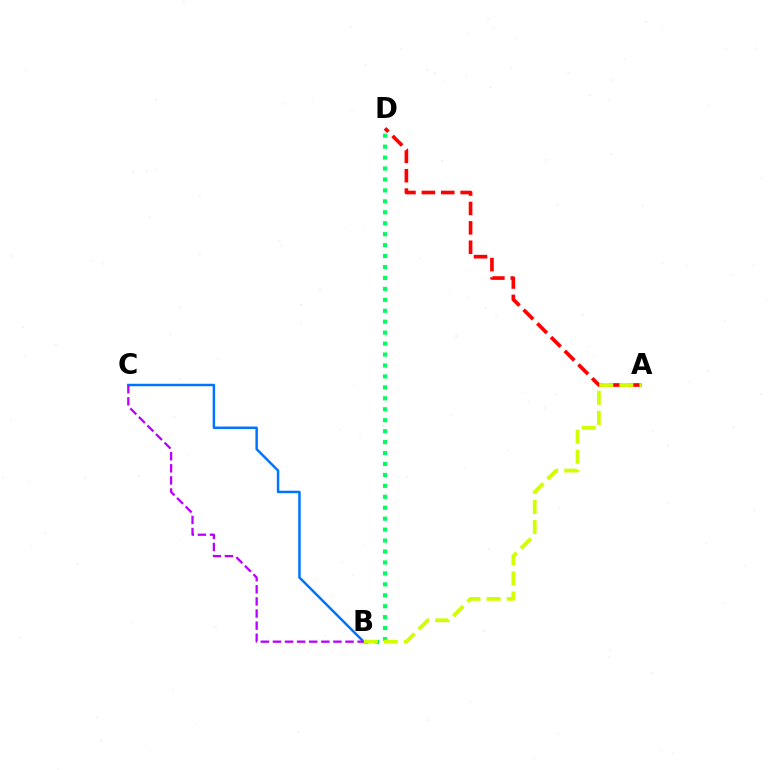{('A', 'D'): [{'color': '#ff0000', 'line_style': 'dashed', 'thickness': 2.63}], ('B', 'C'): [{'color': '#0074ff', 'line_style': 'solid', 'thickness': 1.79}, {'color': '#b900ff', 'line_style': 'dashed', 'thickness': 1.64}], ('B', 'D'): [{'color': '#00ff5c', 'line_style': 'dotted', 'thickness': 2.97}], ('A', 'B'): [{'color': '#d1ff00', 'line_style': 'dashed', 'thickness': 2.73}]}